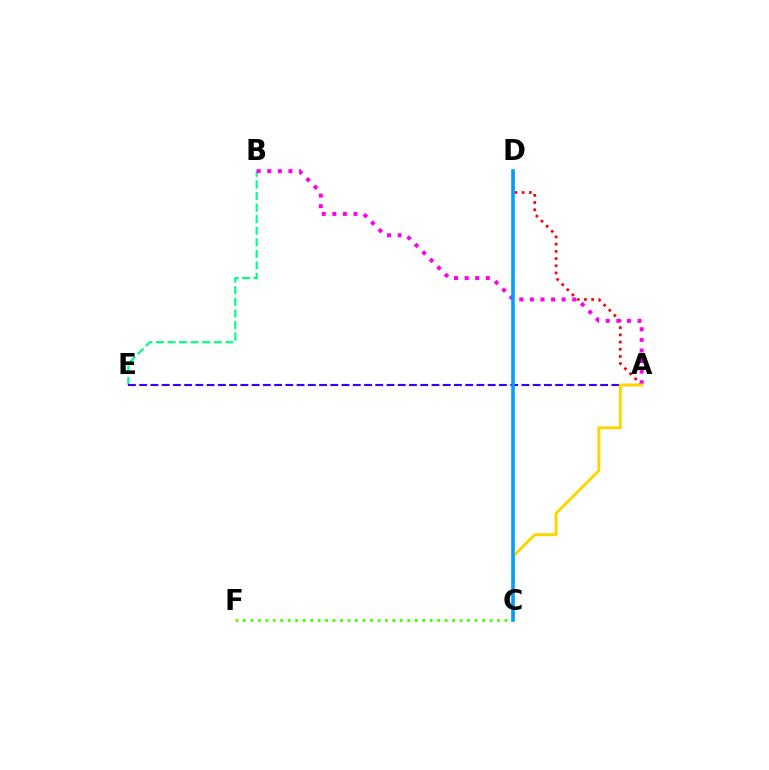{('B', 'E'): [{'color': '#00ff86', 'line_style': 'dashed', 'thickness': 1.57}], ('A', 'E'): [{'color': '#3700ff', 'line_style': 'dashed', 'thickness': 1.53}], ('C', 'F'): [{'color': '#4fff00', 'line_style': 'dotted', 'thickness': 2.03}], ('A', 'D'): [{'color': '#ff0000', 'line_style': 'dotted', 'thickness': 1.96}], ('A', 'B'): [{'color': '#ff00ed', 'line_style': 'dotted', 'thickness': 2.88}], ('A', 'C'): [{'color': '#ffd500', 'line_style': 'solid', 'thickness': 2.13}], ('C', 'D'): [{'color': '#009eff', 'line_style': 'solid', 'thickness': 2.58}]}